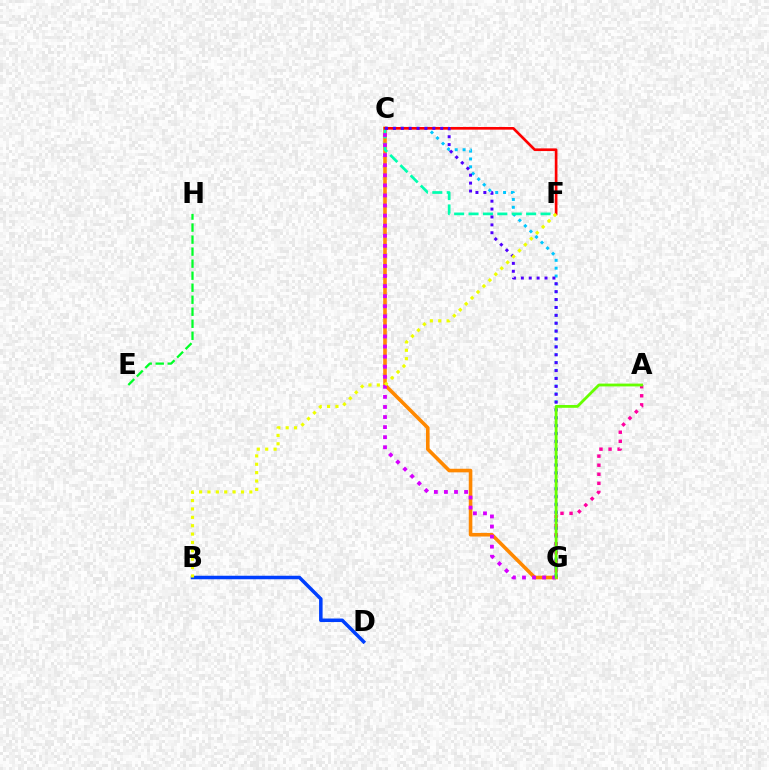{('C', 'G'): [{'color': '#ff8800', 'line_style': 'solid', 'thickness': 2.58}, {'color': '#00c7ff', 'line_style': 'dotted', 'thickness': 2.14}, {'color': '#d600ff', 'line_style': 'dotted', 'thickness': 2.74}, {'color': '#4f00ff', 'line_style': 'dotted', 'thickness': 2.14}], ('C', 'F'): [{'color': '#00ffaf', 'line_style': 'dashed', 'thickness': 1.96}, {'color': '#ff0000', 'line_style': 'solid', 'thickness': 1.92}], ('E', 'H'): [{'color': '#00ff27', 'line_style': 'dashed', 'thickness': 1.63}], ('A', 'G'): [{'color': '#ff00a0', 'line_style': 'dotted', 'thickness': 2.46}, {'color': '#66ff00', 'line_style': 'solid', 'thickness': 2.03}], ('B', 'D'): [{'color': '#003fff', 'line_style': 'solid', 'thickness': 2.53}], ('B', 'F'): [{'color': '#eeff00', 'line_style': 'dotted', 'thickness': 2.28}]}